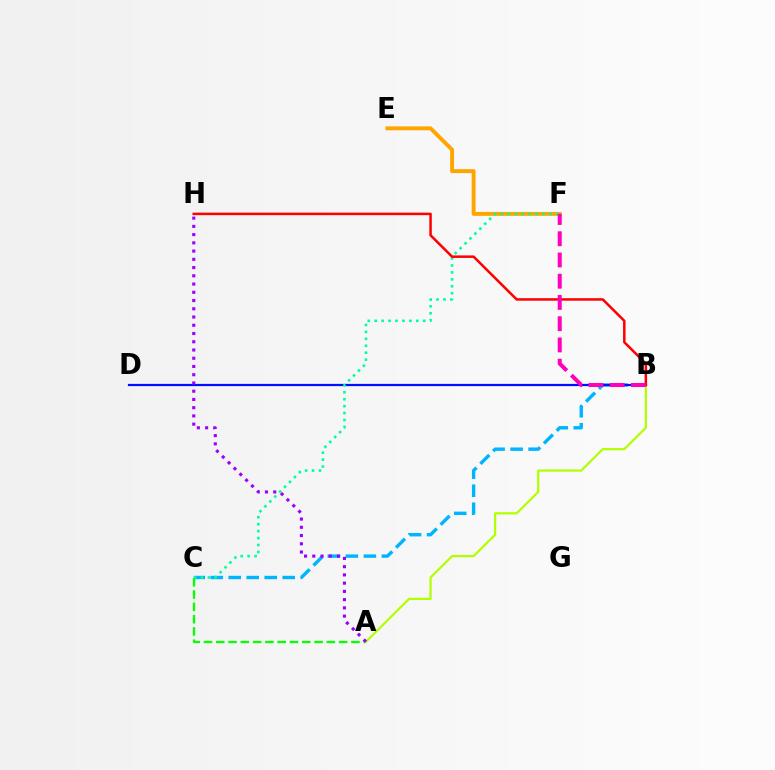{('B', 'C'): [{'color': '#00b5ff', 'line_style': 'dashed', 'thickness': 2.44}], ('B', 'D'): [{'color': '#0010ff', 'line_style': 'solid', 'thickness': 1.6}], ('A', 'C'): [{'color': '#08ff00', 'line_style': 'dashed', 'thickness': 1.67}], ('A', 'B'): [{'color': '#b3ff00', 'line_style': 'solid', 'thickness': 1.6}], ('E', 'F'): [{'color': '#ffa500', 'line_style': 'solid', 'thickness': 2.82}], ('A', 'H'): [{'color': '#9b00ff', 'line_style': 'dotted', 'thickness': 2.24}], ('C', 'F'): [{'color': '#00ff9d', 'line_style': 'dotted', 'thickness': 1.88}], ('B', 'H'): [{'color': '#ff0000', 'line_style': 'solid', 'thickness': 1.81}], ('B', 'F'): [{'color': '#ff00bd', 'line_style': 'dashed', 'thickness': 2.89}]}